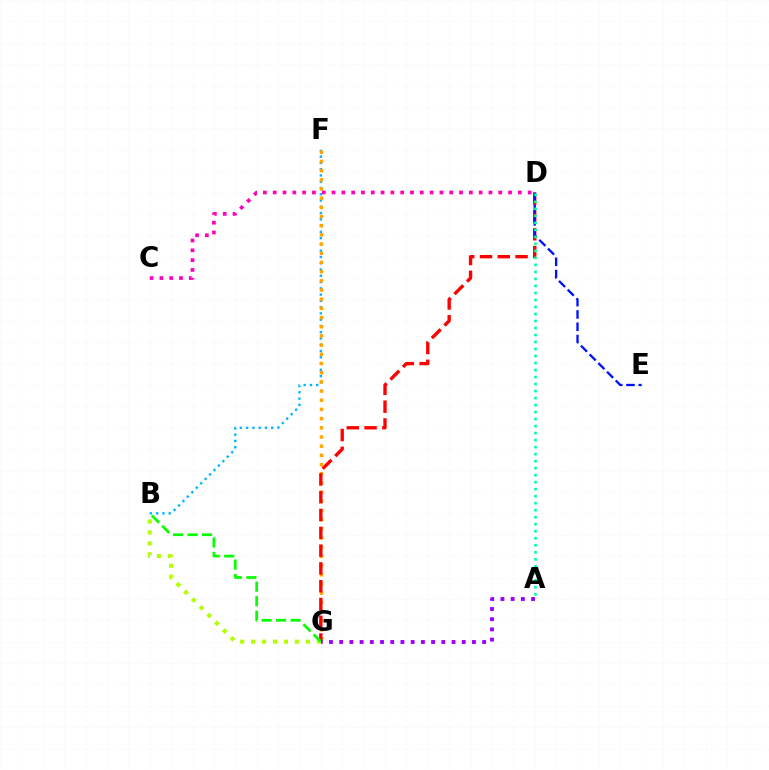{('B', 'F'): [{'color': '#00b5ff', 'line_style': 'dotted', 'thickness': 1.7}], ('F', 'G'): [{'color': '#ffa500', 'line_style': 'dotted', 'thickness': 2.5}], ('D', 'G'): [{'color': '#ff0000', 'line_style': 'dashed', 'thickness': 2.42}], ('D', 'E'): [{'color': '#0010ff', 'line_style': 'dashed', 'thickness': 1.67}], ('B', 'G'): [{'color': '#b3ff00', 'line_style': 'dotted', 'thickness': 2.97}, {'color': '#08ff00', 'line_style': 'dashed', 'thickness': 1.97}], ('A', 'D'): [{'color': '#00ff9d', 'line_style': 'dotted', 'thickness': 1.9}], ('A', 'G'): [{'color': '#9b00ff', 'line_style': 'dotted', 'thickness': 2.77}], ('C', 'D'): [{'color': '#ff00bd', 'line_style': 'dotted', 'thickness': 2.66}]}